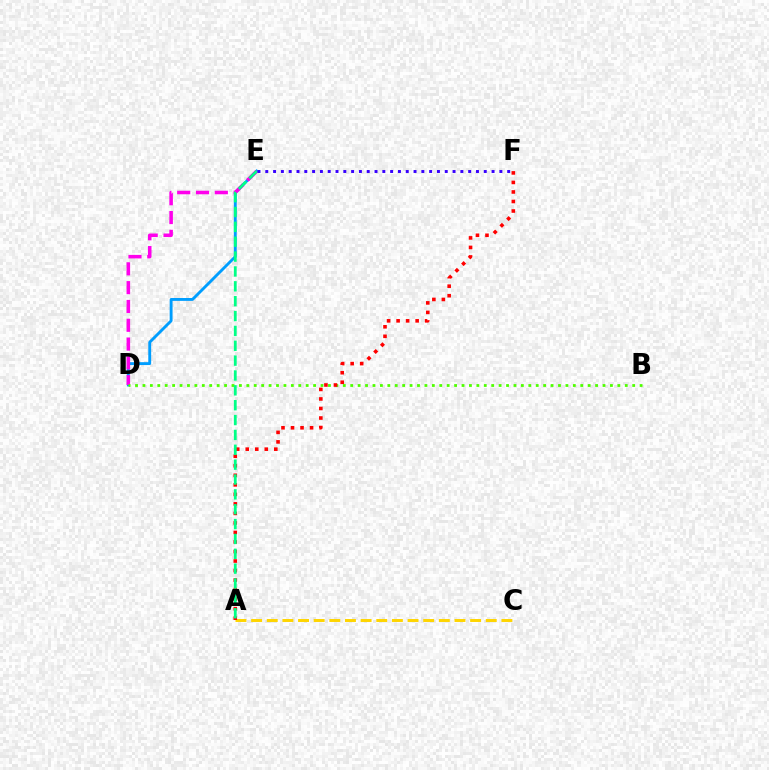{('D', 'E'): [{'color': '#009eff', 'line_style': 'solid', 'thickness': 2.07}, {'color': '#ff00ed', 'line_style': 'dashed', 'thickness': 2.56}], ('A', 'C'): [{'color': '#ffd500', 'line_style': 'dashed', 'thickness': 2.13}], ('B', 'D'): [{'color': '#4fff00', 'line_style': 'dotted', 'thickness': 2.02}], ('A', 'F'): [{'color': '#ff0000', 'line_style': 'dotted', 'thickness': 2.59}], ('A', 'E'): [{'color': '#00ff86', 'line_style': 'dashed', 'thickness': 2.02}], ('E', 'F'): [{'color': '#3700ff', 'line_style': 'dotted', 'thickness': 2.12}]}